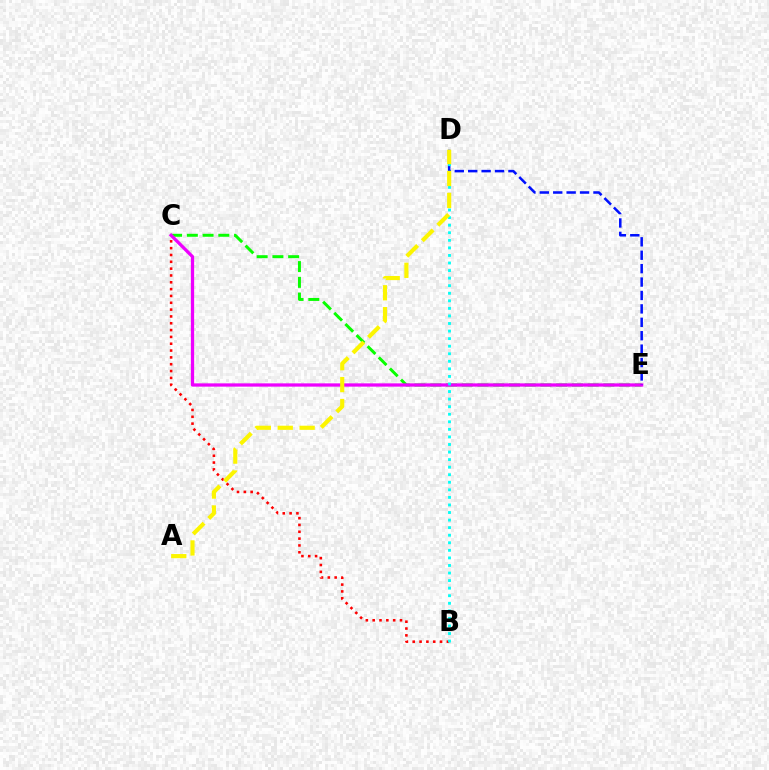{('C', 'E'): [{'color': '#08ff00', 'line_style': 'dashed', 'thickness': 2.14}, {'color': '#ee00ff', 'line_style': 'solid', 'thickness': 2.36}], ('B', 'C'): [{'color': '#ff0000', 'line_style': 'dotted', 'thickness': 1.85}], ('D', 'E'): [{'color': '#0010ff', 'line_style': 'dashed', 'thickness': 1.82}], ('B', 'D'): [{'color': '#00fff6', 'line_style': 'dotted', 'thickness': 2.05}], ('A', 'D'): [{'color': '#fcf500', 'line_style': 'dashed', 'thickness': 2.98}]}